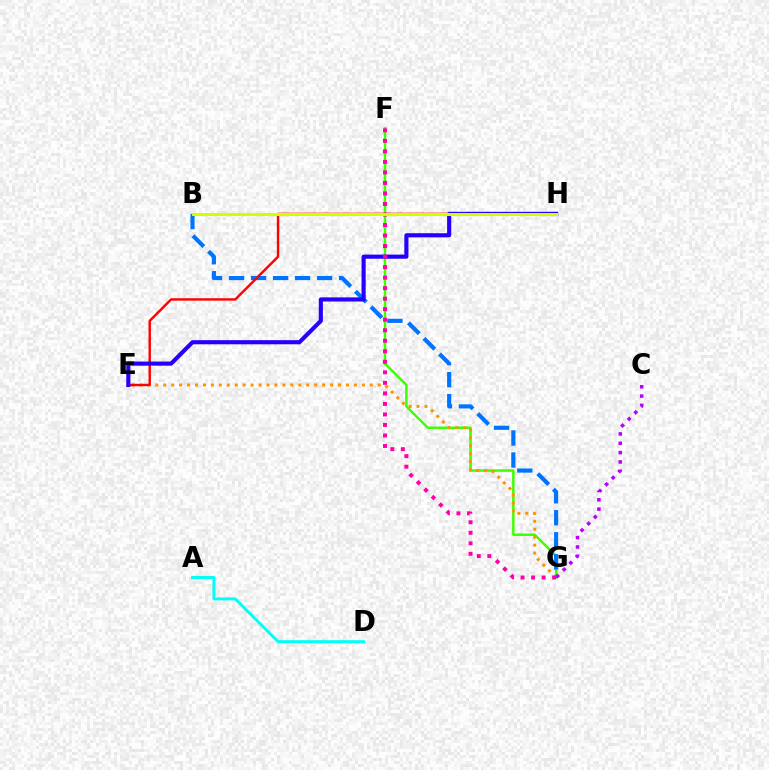{('F', 'G'): [{'color': '#3dff00', 'line_style': 'solid', 'thickness': 1.77}, {'color': '#ff00ac', 'line_style': 'dotted', 'thickness': 2.86}], ('A', 'D'): [{'color': '#00fff6', 'line_style': 'solid', 'thickness': 2.12}], ('B', 'G'): [{'color': '#0074ff', 'line_style': 'dashed', 'thickness': 2.99}], ('E', 'G'): [{'color': '#ff9400', 'line_style': 'dotted', 'thickness': 2.16}], ('B', 'H'): [{'color': '#00ff5c', 'line_style': 'dashed', 'thickness': 1.91}, {'color': '#d1ff00', 'line_style': 'solid', 'thickness': 2.2}], ('E', 'H'): [{'color': '#ff0000', 'line_style': 'solid', 'thickness': 1.74}, {'color': '#2500ff', 'line_style': 'solid', 'thickness': 2.97}], ('C', 'G'): [{'color': '#b900ff', 'line_style': 'dotted', 'thickness': 2.54}]}